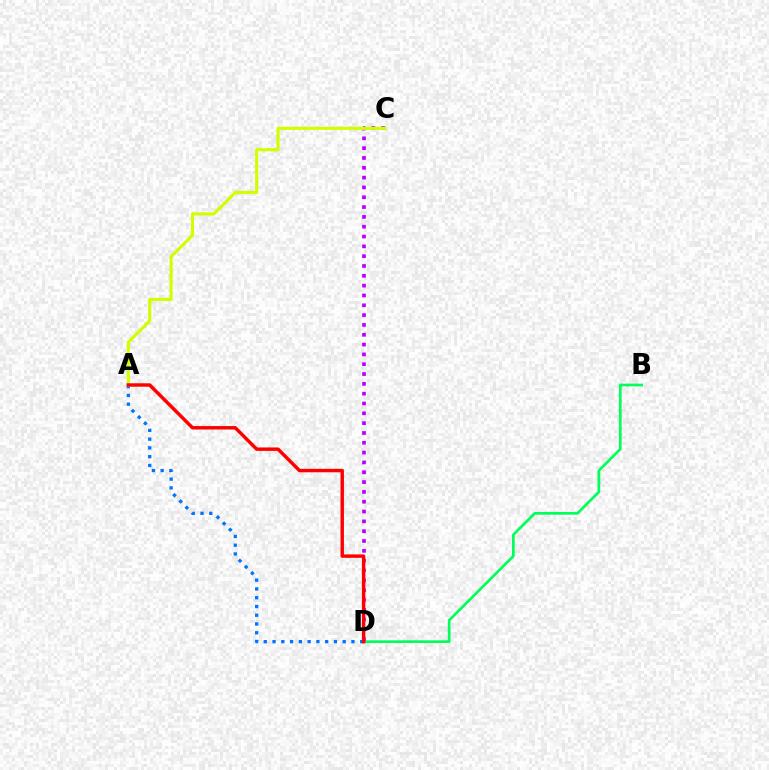{('B', 'D'): [{'color': '#00ff5c', 'line_style': 'solid', 'thickness': 1.95}], ('A', 'D'): [{'color': '#0074ff', 'line_style': 'dotted', 'thickness': 2.38}, {'color': '#ff0000', 'line_style': 'solid', 'thickness': 2.47}], ('C', 'D'): [{'color': '#b900ff', 'line_style': 'dotted', 'thickness': 2.67}], ('A', 'C'): [{'color': '#d1ff00', 'line_style': 'solid', 'thickness': 2.25}]}